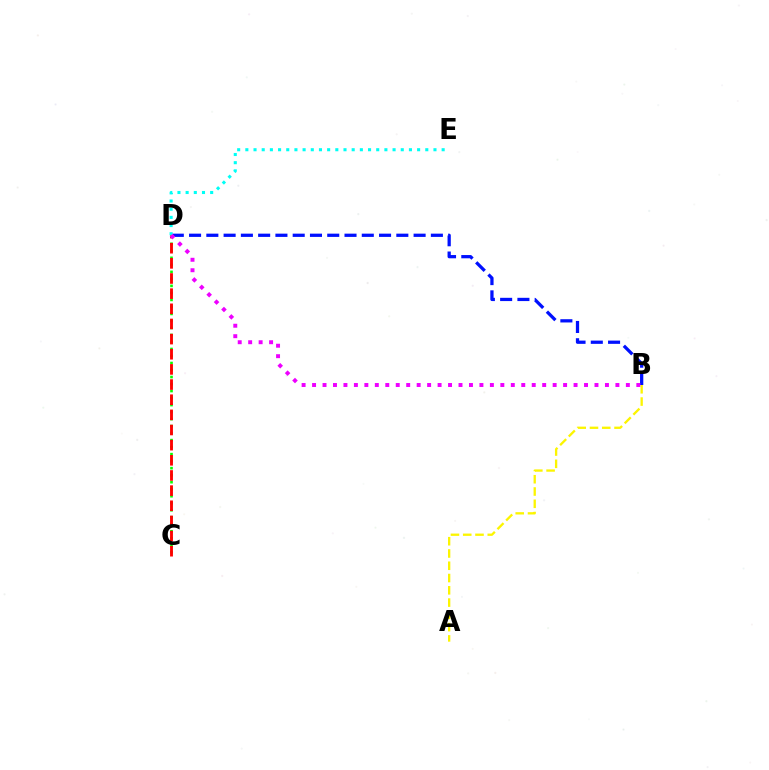{('C', 'D'): [{'color': '#08ff00', 'line_style': 'dotted', 'thickness': 1.9}, {'color': '#ff0000', 'line_style': 'dashed', 'thickness': 2.06}], ('B', 'D'): [{'color': '#0010ff', 'line_style': 'dashed', 'thickness': 2.35}, {'color': '#ee00ff', 'line_style': 'dotted', 'thickness': 2.84}], ('A', 'B'): [{'color': '#fcf500', 'line_style': 'dashed', 'thickness': 1.67}], ('D', 'E'): [{'color': '#00fff6', 'line_style': 'dotted', 'thickness': 2.22}]}